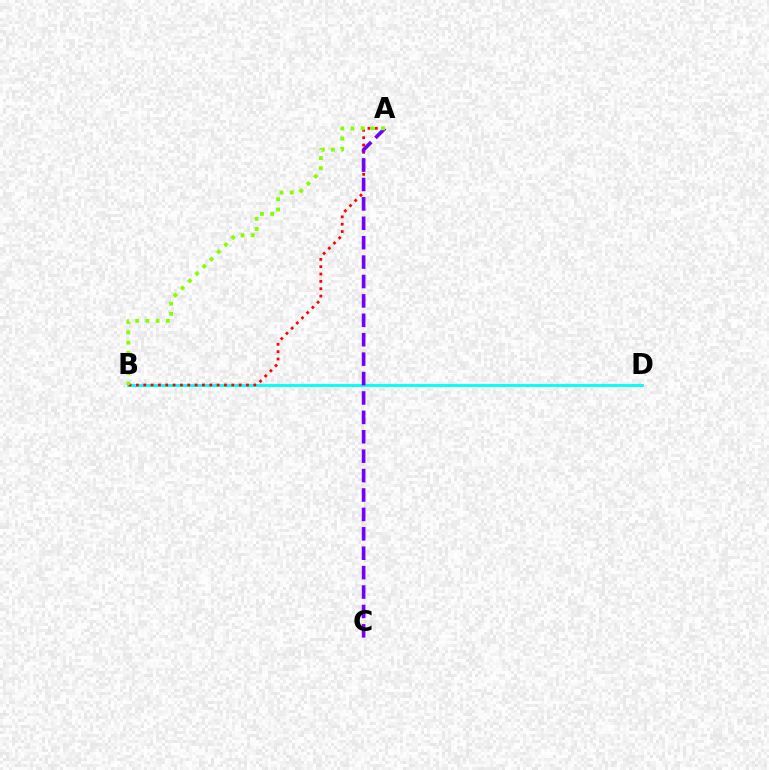{('B', 'D'): [{'color': '#00fff6', 'line_style': 'solid', 'thickness': 2.05}], ('A', 'B'): [{'color': '#ff0000', 'line_style': 'dotted', 'thickness': 1.99}, {'color': '#84ff00', 'line_style': 'dotted', 'thickness': 2.78}], ('A', 'C'): [{'color': '#7200ff', 'line_style': 'dashed', 'thickness': 2.64}]}